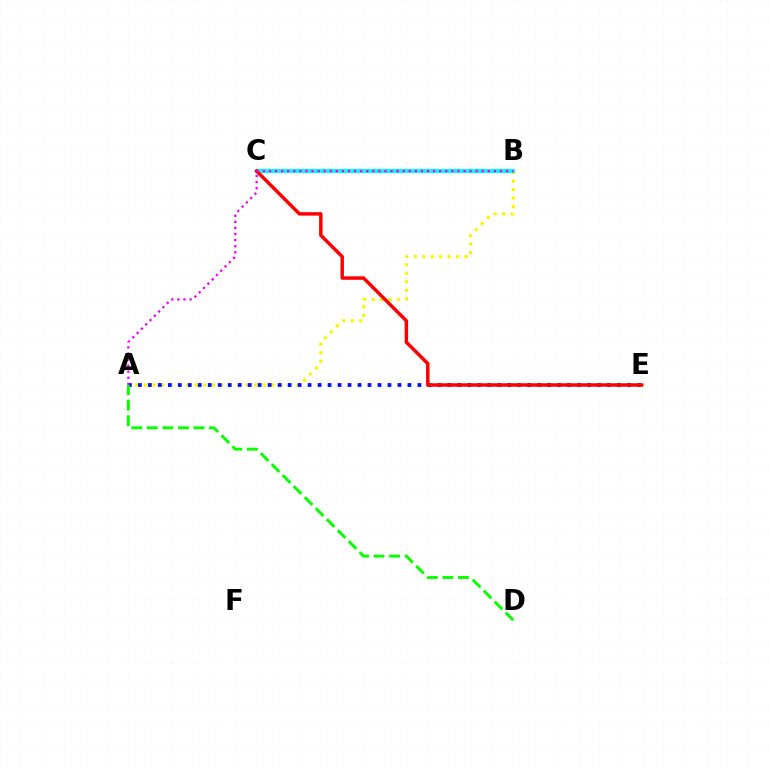{('A', 'B'): [{'color': '#fcf500', 'line_style': 'dotted', 'thickness': 2.3}, {'color': '#ee00ff', 'line_style': 'dotted', 'thickness': 1.65}], ('A', 'E'): [{'color': '#0010ff', 'line_style': 'dotted', 'thickness': 2.71}], ('B', 'C'): [{'color': '#00fff6', 'line_style': 'solid', 'thickness': 2.94}], ('C', 'E'): [{'color': '#ff0000', 'line_style': 'solid', 'thickness': 2.49}], ('A', 'D'): [{'color': '#08ff00', 'line_style': 'dashed', 'thickness': 2.11}]}